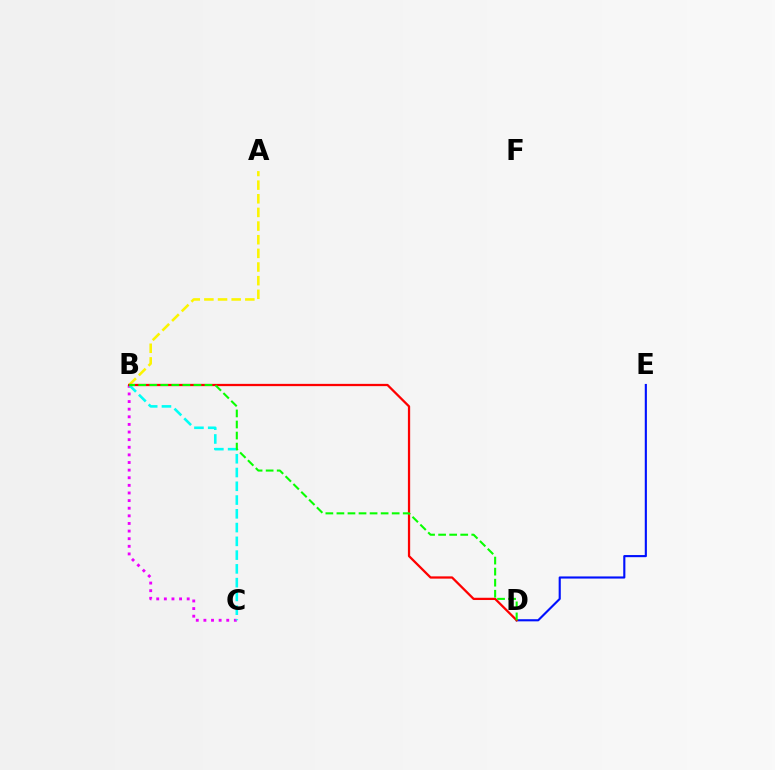{('B', 'C'): [{'color': '#ee00ff', 'line_style': 'dotted', 'thickness': 2.07}, {'color': '#00fff6', 'line_style': 'dashed', 'thickness': 1.87}], ('A', 'B'): [{'color': '#fcf500', 'line_style': 'dashed', 'thickness': 1.85}], ('D', 'E'): [{'color': '#0010ff', 'line_style': 'solid', 'thickness': 1.53}], ('B', 'D'): [{'color': '#ff0000', 'line_style': 'solid', 'thickness': 1.63}, {'color': '#08ff00', 'line_style': 'dashed', 'thickness': 1.5}]}